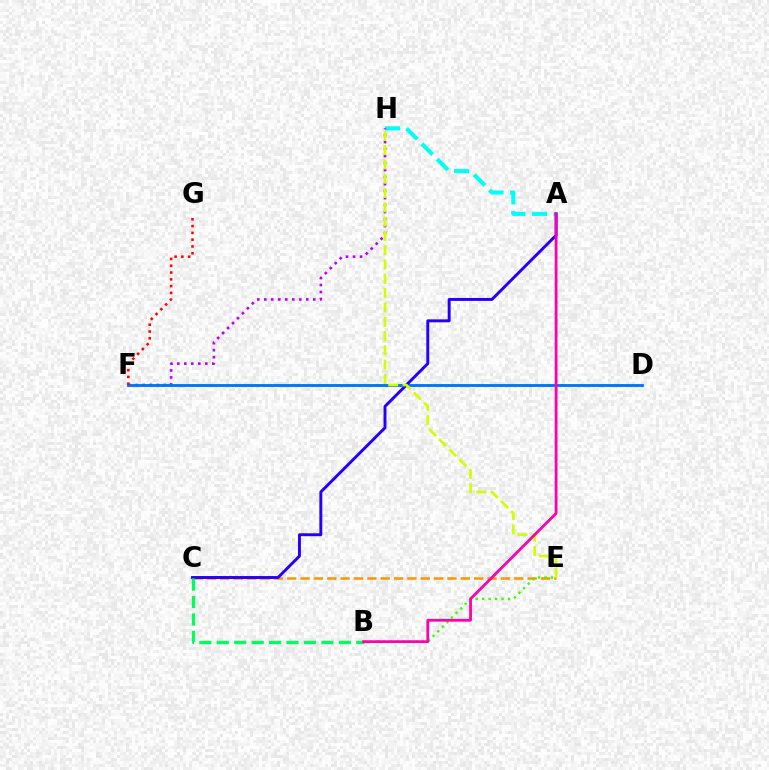{('A', 'H'): [{'color': '#00fff6', 'line_style': 'dashed', 'thickness': 2.94}], ('C', 'E'): [{'color': '#ff9400', 'line_style': 'dashed', 'thickness': 1.81}], ('F', 'H'): [{'color': '#b900ff', 'line_style': 'dotted', 'thickness': 1.9}], ('D', 'F'): [{'color': '#0074ff', 'line_style': 'solid', 'thickness': 2.06}], ('A', 'C'): [{'color': '#2500ff', 'line_style': 'solid', 'thickness': 2.11}], ('E', 'H'): [{'color': '#d1ff00', 'line_style': 'dashed', 'thickness': 1.94}], ('B', 'E'): [{'color': '#3dff00', 'line_style': 'dotted', 'thickness': 1.76}], ('B', 'C'): [{'color': '#00ff5c', 'line_style': 'dashed', 'thickness': 2.37}], ('F', 'G'): [{'color': '#ff0000', 'line_style': 'dotted', 'thickness': 1.84}], ('A', 'B'): [{'color': '#ff00ac', 'line_style': 'solid', 'thickness': 2.0}]}